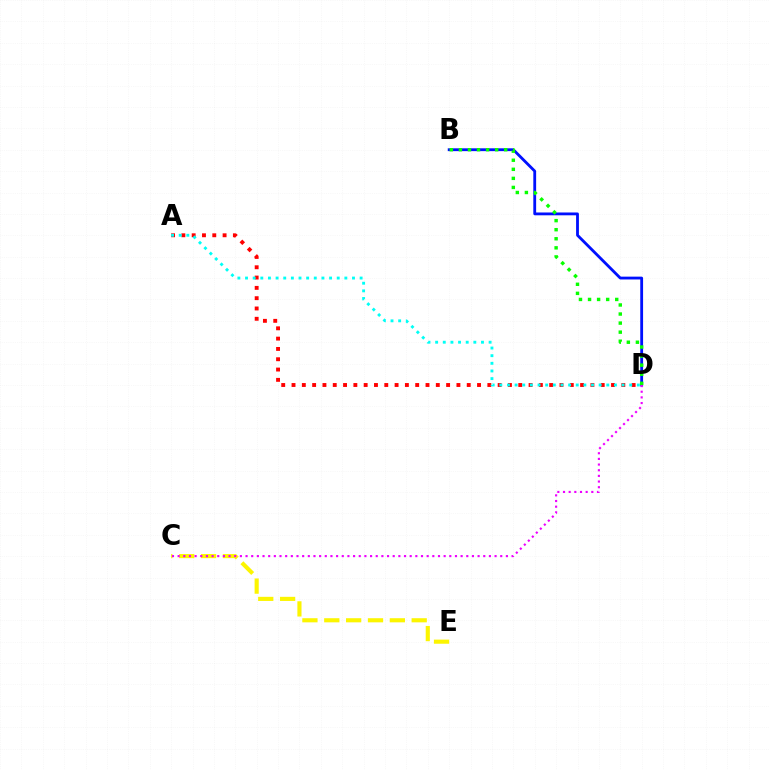{('C', 'E'): [{'color': '#fcf500', 'line_style': 'dashed', 'thickness': 2.97}], ('A', 'D'): [{'color': '#ff0000', 'line_style': 'dotted', 'thickness': 2.8}, {'color': '#00fff6', 'line_style': 'dotted', 'thickness': 2.08}], ('B', 'D'): [{'color': '#0010ff', 'line_style': 'solid', 'thickness': 2.03}, {'color': '#08ff00', 'line_style': 'dotted', 'thickness': 2.46}], ('C', 'D'): [{'color': '#ee00ff', 'line_style': 'dotted', 'thickness': 1.54}]}